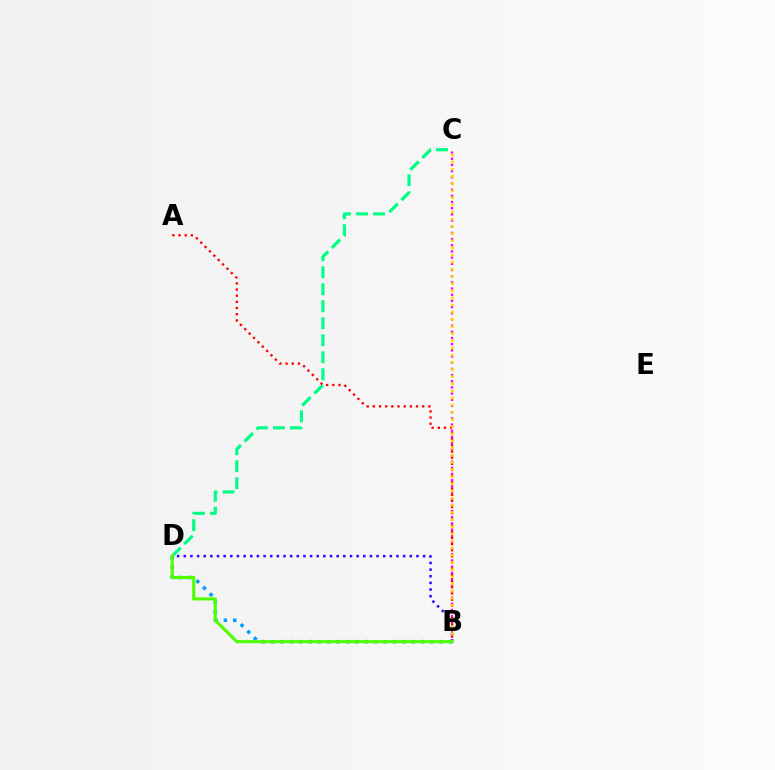{('B', 'C'): [{'color': '#ff00ed', 'line_style': 'dotted', 'thickness': 1.68}, {'color': '#ffd500', 'line_style': 'dotted', 'thickness': 1.94}], ('B', 'D'): [{'color': '#3700ff', 'line_style': 'dotted', 'thickness': 1.81}, {'color': '#009eff', 'line_style': 'dotted', 'thickness': 2.54}, {'color': '#4fff00', 'line_style': 'solid', 'thickness': 2.24}], ('C', 'D'): [{'color': '#00ff86', 'line_style': 'dashed', 'thickness': 2.31}], ('A', 'B'): [{'color': '#ff0000', 'line_style': 'dotted', 'thickness': 1.68}]}